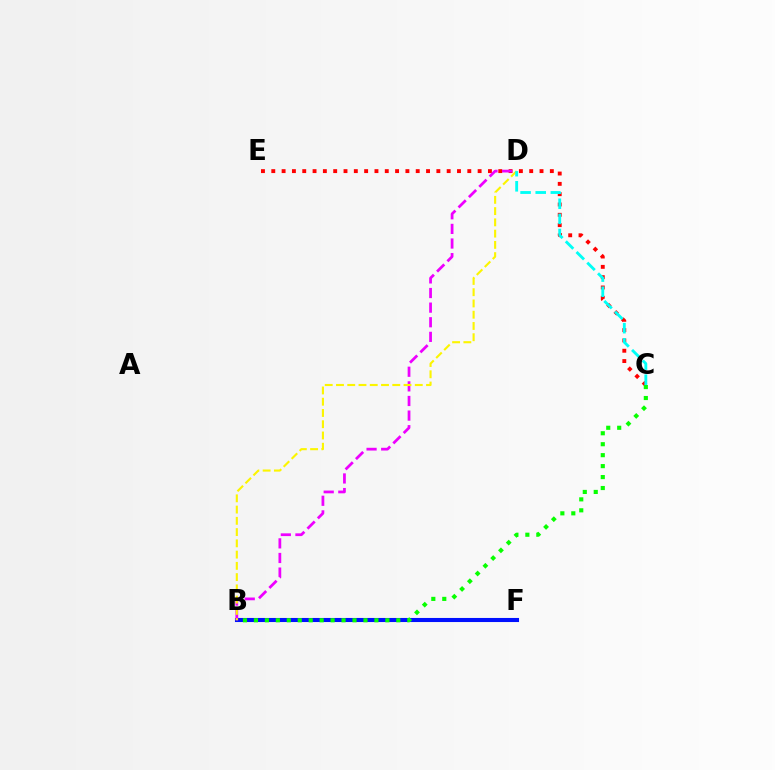{('B', 'F'): [{'color': '#0010ff', 'line_style': 'solid', 'thickness': 2.94}], ('C', 'E'): [{'color': '#ff0000', 'line_style': 'dotted', 'thickness': 2.8}], ('B', 'D'): [{'color': '#ee00ff', 'line_style': 'dashed', 'thickness': 1.99}, {'color': '#fcf500', 'line_style': 'dashed', 'thickness': 1.53}], ('B', 'C'): [{'color': '#08ff00', 'line_style': 'dotted', 'thickness': 2.98}], ('C', 'D'): [{'color': '#00fff6', 'line_style': 'dashed', 'thickness': 2.06}]}